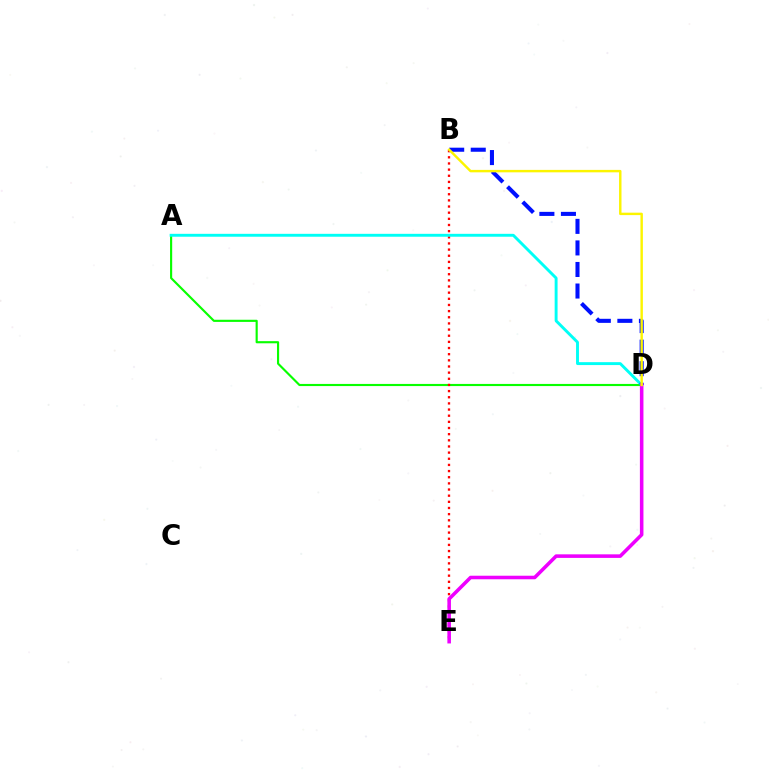{('A', 'D'): [{'color': '#08ff00', 'line_style': 'solid', 'thickness': 1.54}, {'color': '#00fff6', 'line_style': 'solid', 'thickness': 2.09}], ('B', 'E'): [{'color': '#ff0000', 'line_style': 'dotted', 'thickness': 1.67}], ('B', 'D'): [{'color': '#0010ff', 'line_style': 'dashed', 'thickness': 2.93}, {'color': '#fcf500', 'line_style': 'solid', 'thickness': 1.75}], ('D', 'E'): [{'color': '#ee00ff', 'line_style': 'solid', 'thickness': 2.56}]}